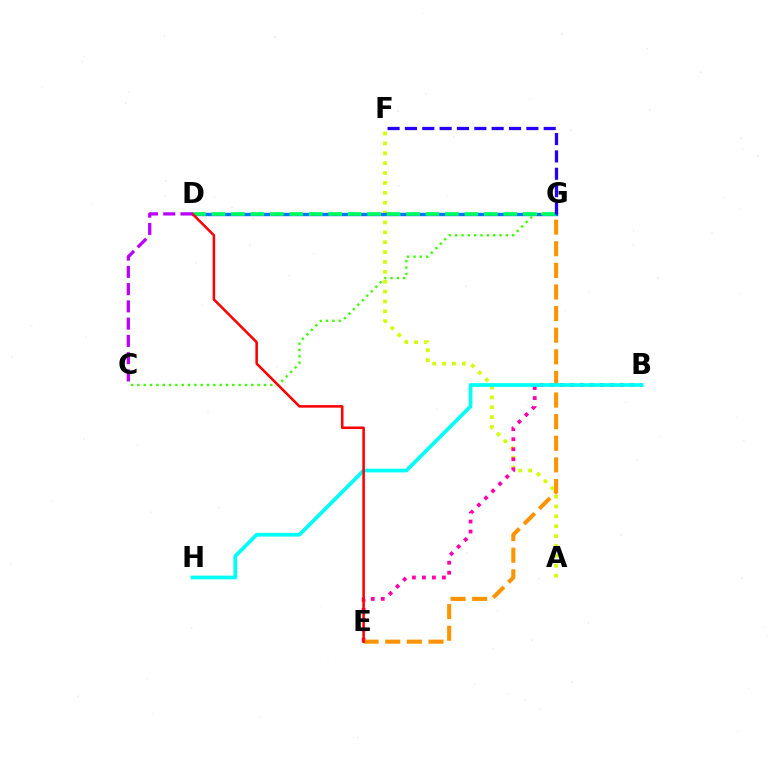{('A', 'F'): [{'color': '#d1ff00', 'line_style': 'dotted', 'thickness': 2.68}], ('D', 'G'): [{'color': '#0074ff', 'line_style': 'solid', 'thickness': 2.43}, {'color': '#00ff5c', 'line_style': 'dashed', 'thickness': 2.64}], ('C', 'G'): [{'color': '#3dff00', 'line_style': 'dotted', 'thickness': 1.72}], ('B', 'E'): [{'color': '#ff00ac', 'line_style': 'dotted', 'thickness': 2.72}], ('E', 'G'): [{'color': '#ff9400', 'line_style': 'dashed', 'thickness': 2.94}], ('B', 'H'): [{'color': '#00fff6', 'line_style': 'solid', 'thickness': 2.68}], ('F', 'G'): [{'color': '#2500ff', 'line_style': 'dashed', 'thickness': 2.36}], ('D', 'E'): [{'color': '#ff0000', 'line_style': 'solid', 'thickness': 1.84}], ('C', 'D'): [{'color': '#b900ff', 'line_style': 'dashed', 'thickness': 2.35}]}